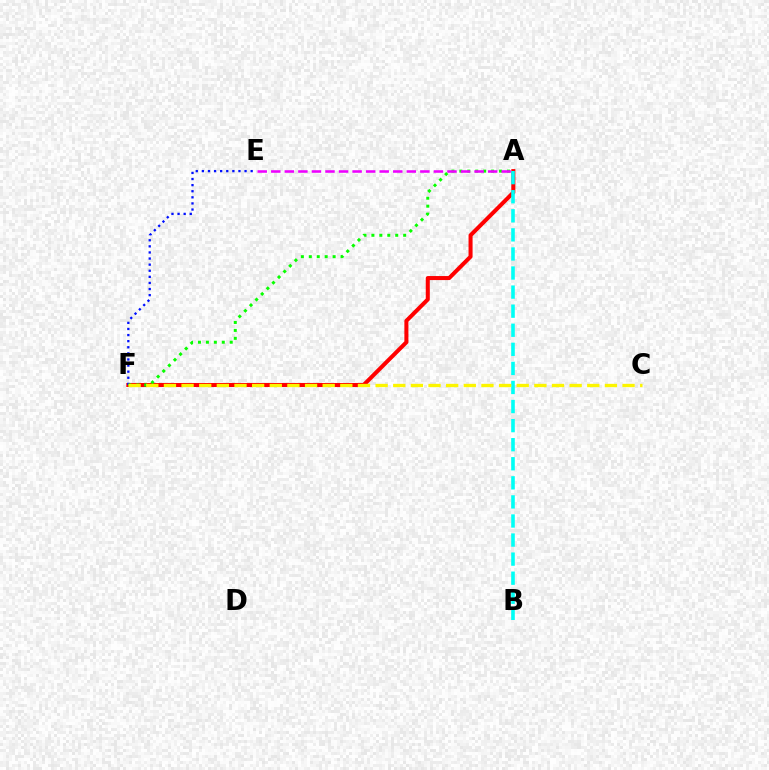{('A', 'F'): [{'color': '#ff0000', 'line_style': 'solid', 'thickness': 2.91}, {'color': '#08ff00', 'line_style': 'dotted', 'thickness': 2.16}], ('E', 'F'): [{'color': '#0010ff', 'line_style': 'dotted', 'thickness': 1.66}], ('A', 'B'): [{'color': '#00fff6', 'line_style': 'dashed', 'thickness': 2.59}], ('A', 'E'): [{'color': '#ee00ff', 'line_style': 'dashed', 'thickness': 1.84}], ('C', 'F'): [{'color': '#fcf500', 'line_style': 'dashed', 'thickness': 2.4}]}